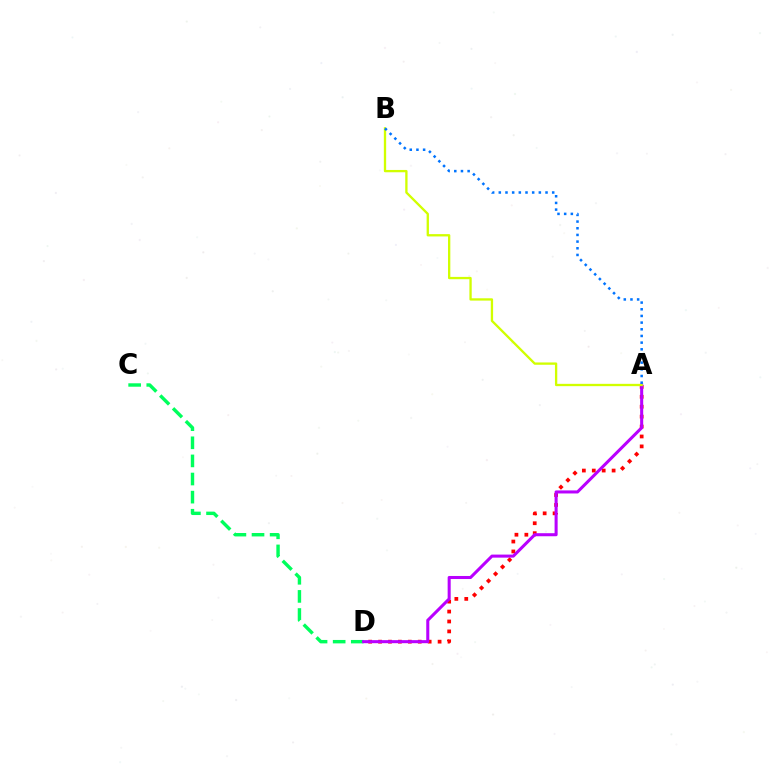{('A', 'D'): [{'color': '#ff0000', 'line_style': 'dotted', 'thickness': 2.7}, {'color': '#b900ff', 'line_style': 'solid', 'thickness': 2.19}], ('C', 'D'): [{'color': '#00ff5c', 'line_style': 'dashed', 'thickness': 2.46}], ('A', 'B'): [{'color': '#d1ff00', 'line_style': 'solid', 'thickness': 1.67}, {'color': '#0074ff', 'line_style': 'dotted', 'thickness': 1.81}]}